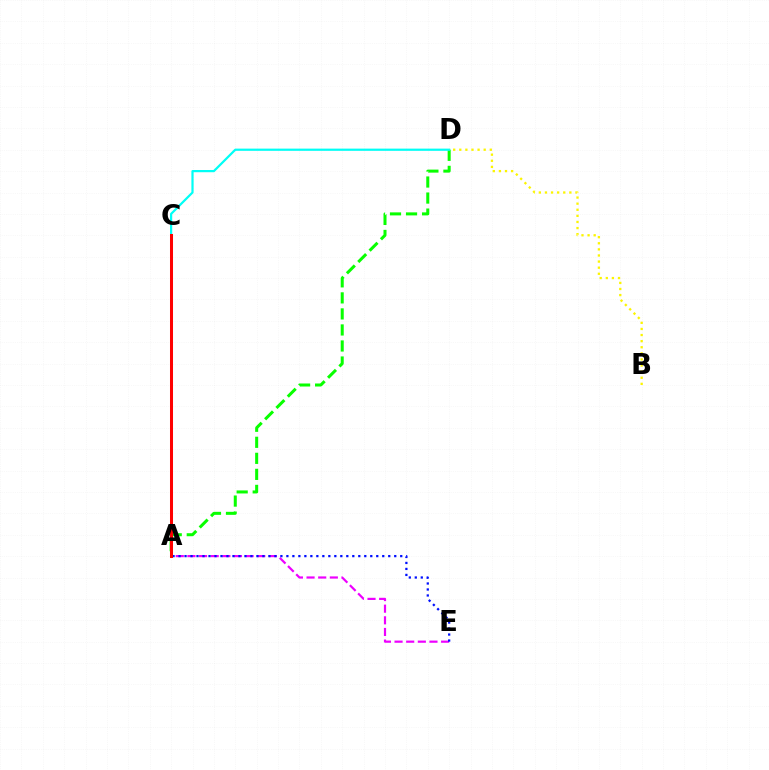{('A', 'D'): [{'color': '#08ff00', 'line_style': 'dashed', 'thickness': 2.18}], ('A', 'E'): [{'color': '#ee00ff', 'line_style': 'dashed', 'thickness': 1.58}, {'color': '#0010ff', 'line_style': 'dotted', 'thickness': 1.63}], ('C', 'D'): [{'color': '#00fff6', 'line_style': 'solid', 'thickness': 1.59}], ('B', 'D'): [{'color': '#fcf500', 'line_style': 'dotted', 'thickness': 1.66}], ('A', 'C'): [{'color': '#ff0000', 'line_style': 'solid', 'thickness': 2.17}]}